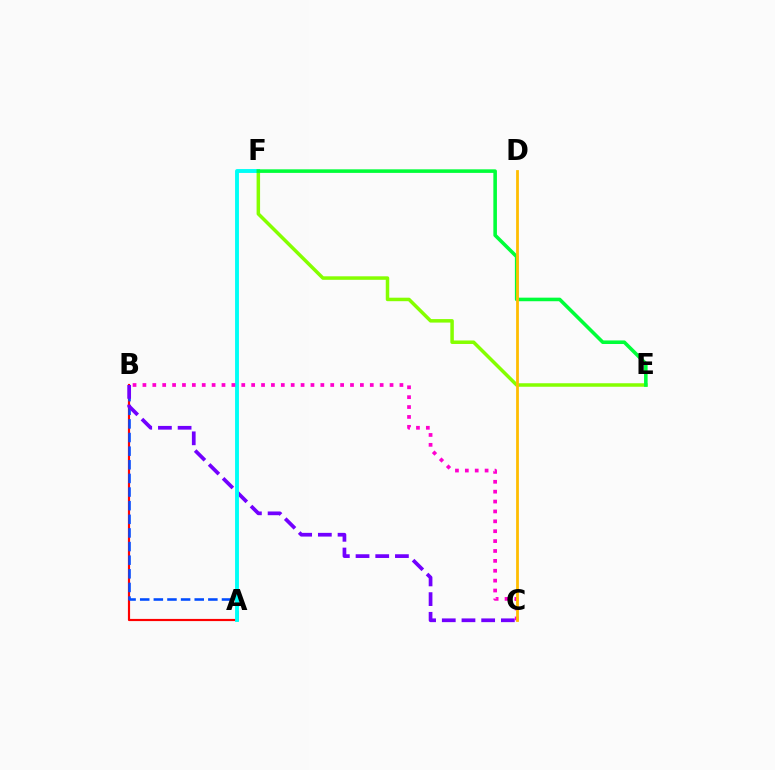{('A', 'B'): [{'color': '#ff0000', 'line_style': 'solid', 'thickness': 1.56}, {'color': '#004bff', 'line_style': 'dashed', 'thickness': 1.85}], ('E', 'F'): [{'color': '#84ff00', 'line_style': 'solid', 'thickness': 2.52}, {'color': '#00ff39', 'line_style': 'solid', 'thickness': 2.57}], ('B', 'C'): [{'color': '#7200ff', 'line_style': 'dashed', 'thickness': 2.68}, {'color': '#ff00cf', 'line_style': 'dotted', 'thickness': 2.69}], ('A', 'F'): [{'color': '#00fff6', 'line_style': 'solid', 'thickness': 2.79}], ('C', 'D'): [{'color': '#ffbd00', 'line_style': 'solid', 'thickness': 2.01}]}